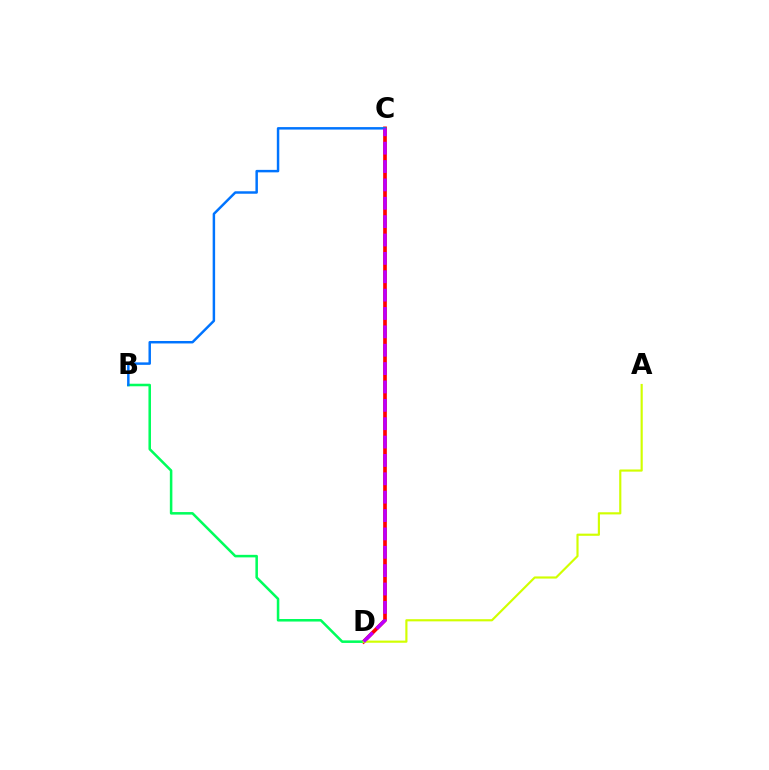{('C', 'D'): [{'color': '#ff0000', 'line_style': 'solid', 'thickness': 2.66}, {'color': '#b900ff', 'line_style': 'dashed', 'thickness': 2.5}], ('B', 'D'): [{'color': '#00ff5c', 'line_style': 'solid', 'thickness': 1.83}], ('A', 'D'): [{'color': '#d1ff00', 'line_style': 'solid', 'thickness': 1.56}], ('B', 'C'): [{'color': '#0074ff', 'line_style': 'solid', 'thickness': 1.78}]}